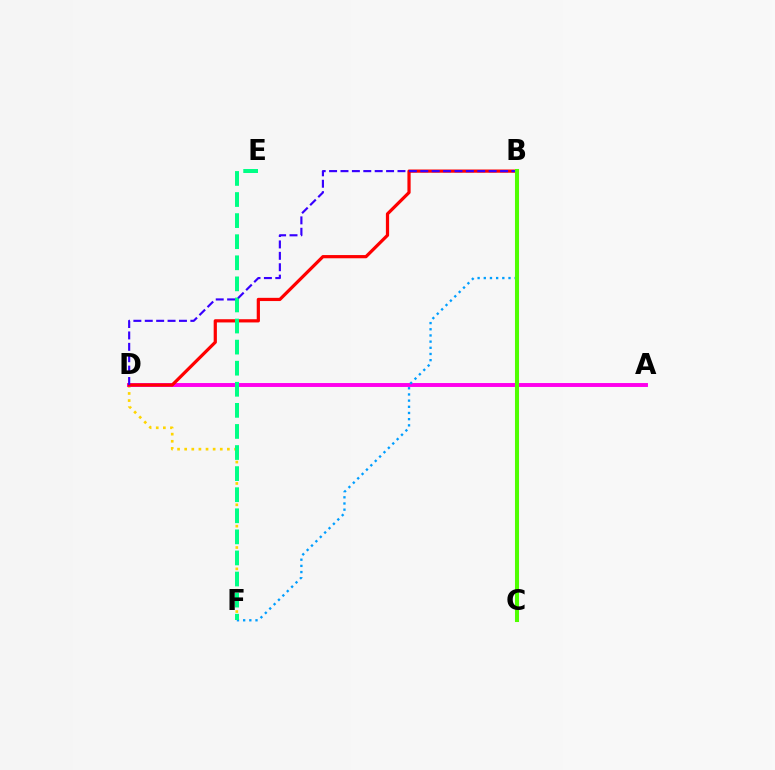{('D', 'F'): [{'color': '#ffd500', 'line_style': 'dotted', 'thickness': 1.93}], ('A', 'D'): [{'color': '#ff00ed', 'line_style': 'solid', 'thickness': 2.82}], ('B', 'F'): [{'color': '#009eff', 'line_style': 'dotted', 'thickness': 1.68}], ('B', 'D'): [{'color': '#ff0000', 'line_style': 'solid', 'thickness': 2.31}, {'color': '#3700ff', 'line_style': 'dashed', 'thickness': 1.55}], ('E', 'F'): [{'color': '#00ff86', 'line_style': 'dashed', 'thickness': 2.86}], ('B', 'C'): [{'color': '#4fff00', 'line_style': 'solid', 'thickness': 2.92}]}